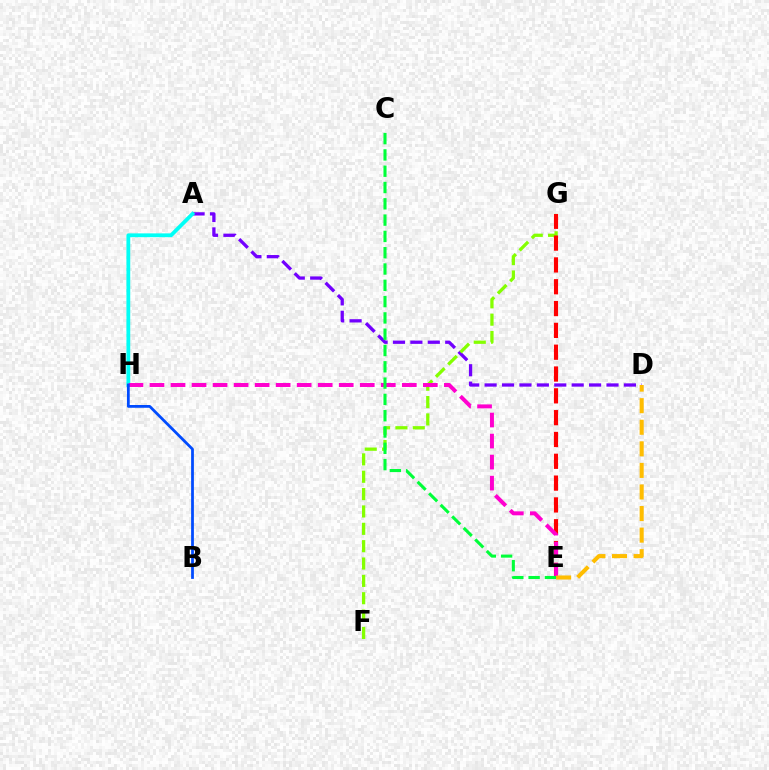{('A', 'D'): [{'color': '#7200ff', 'line_style': 'dashed', 'thickness': 2.37}], ('F', 'G'): [{'color': '#84ff00', 'line_style': 'dashed', 'thickness': 2.36}], ('E', 'G'): [{'color': '#ff0000', 'line_style': 'dashed', 'thickness': 2.96}], ('A', 'H'): [{'color': '#00fff6', 'line_style': 'solid', 'thickness': 2.73}], ('E', 'H'): [{'color': '#ff00cf', 'line_style': 'dashed', 'thickness': 2.86}], ('B', 'H'): [{'color': '#004bff', 'line_style': 'solid', 'thickness': 1.99}], ('C', 'E'): [{'color': '#00ff39', 'line_style': 'dashed', 'thickness': 2.21}], ('D', 'E'): [{'color': '#ffbd00', 'line_style': 'dashed', 'thickness': 2.93}]}